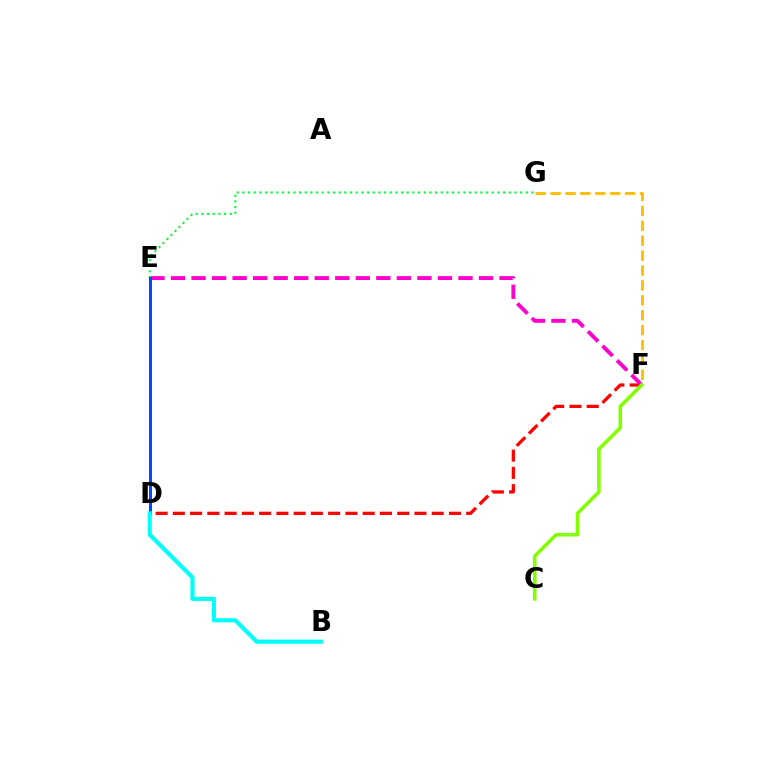{('D', 'F'): [{'color': '#ff0000', 'line_style': 'dashed', 'thickness': 2.34}], ('E', 'F'): [{'color': '#ff00cf', 'line_style': 'dashed', 'thickness': 2.79}], ('F', 'G'): [{'color': '#ffbd00', 'line_style': 'dashed', 'thickness': 2.02}], ('E', 'G'): [{'color': '#00ff39', 'line_style': 'dotted', 'thickness': 1.54}], ('C', 'F'): [{'color': '#84ff00', 'line_style': 'solid', 'thickness': 2.59}], ('D', 'E'): [{'color': '#7200ff', 'line_style': 'solid', 'thickness': 2.09}, {'color': '#004bff', 'line_style': 'solid', 'thickness': 2.17}], ('B', 'D'): [{'color': '#00fff6', 'line_style': 'solid', 'thickness': 2.97}]}